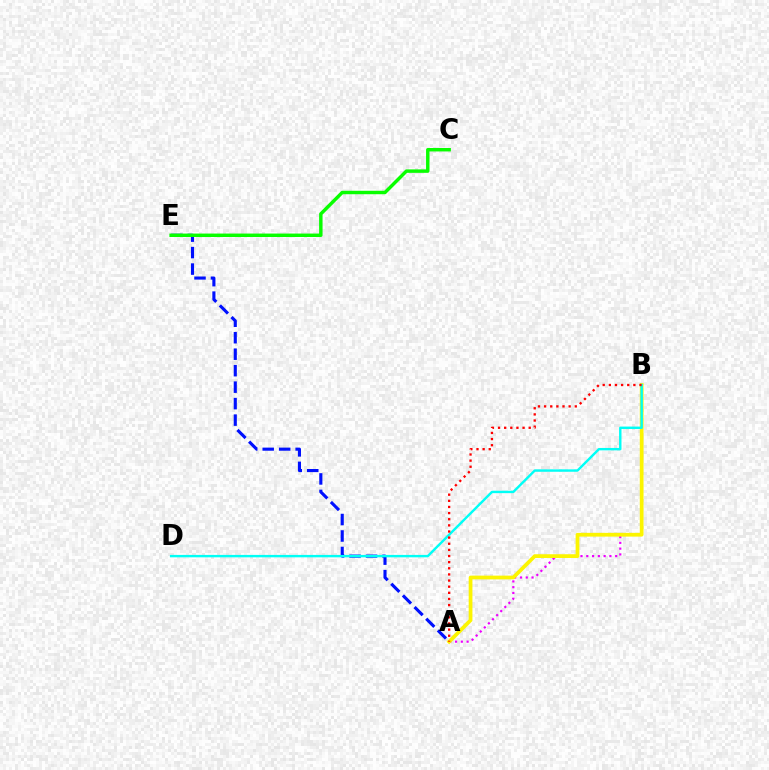{('A', 'E'): [{'color': '#0010ff', 'line_style': 'dashed', 'thickness': 2.24}], ('A', 'B'): [{'color': '#ee00ff', 'line_style': 'dotted', 'thickness': 1.57}, {'color': '#fcf500', 'line_style': 'solid', 'thickness': 2.7}, {'color': '#ff0000', 'line_style': 'dotted', 'thickness': 1.67}], ('B', 'D'): [{'color': '#00fff6', 'line_style': 'solid', 'thickness': 1.74}], ('C', 'E'): [{'color': '#08ff00', 'line_style': 'solid', 'thickness': 2.48}]}